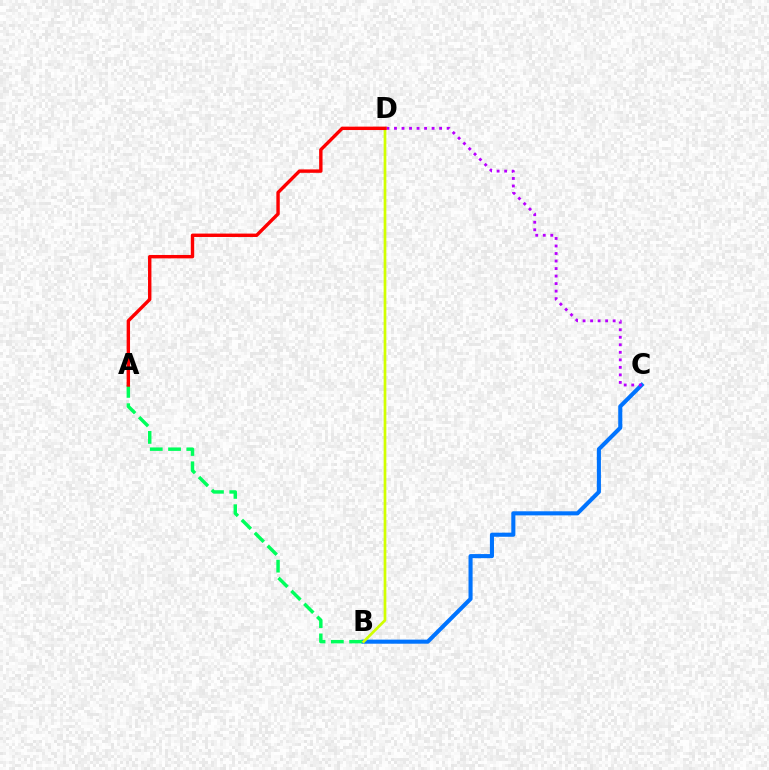{('B', 'C'): [{'color': '#0074ff', 'line_style': 'solid', 'thickness': 2.94}], ('C', 'D'): [{'color': '#b900ff', 'line_style': 'dotted', 'thickness': 2.04}], ('A', 'B'): [{'color': '#00ff5c', 'line_style': 'dashed', 'thickness': 2.48}], ('B', 'D'): [{'color': '#d1ff00', 'line_style': 'solid', 'thickness': 1.94}], ('A', 'D'): [{'color': '#ff0000', 'line_style': 'solid', 'thickness': 2.45}]}